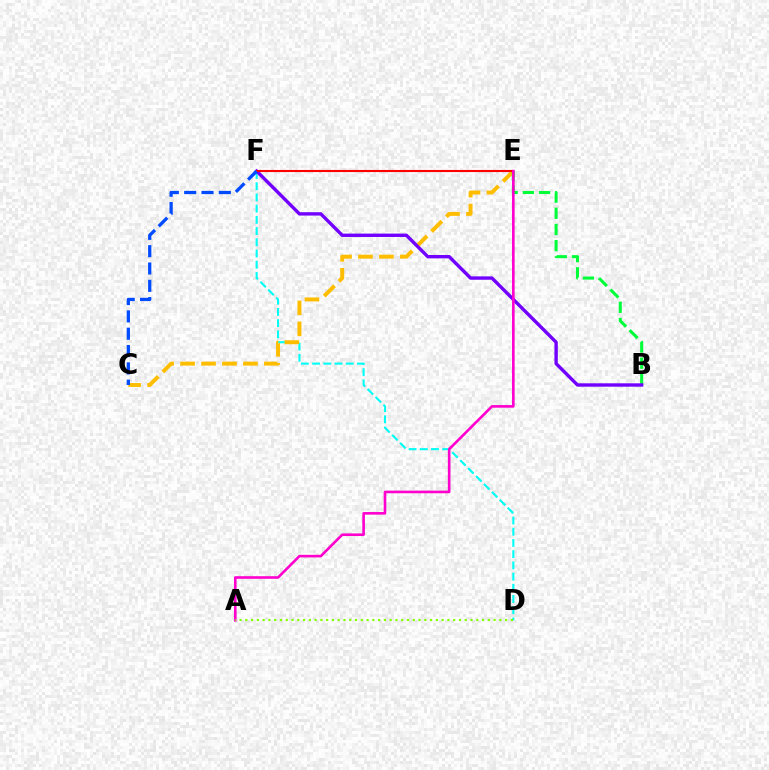{('D', 'F'): [{'color': '#00fff6', 'line_style': 'dashed', 'thickness': 1.52}], ('C', 'E'): [{'color': '#ffbd00', 'line_style': 'dashed', 'thickness': 2.85}], ('B', 'E'): [{'color': '#00ff39', 'line_style': 'dashed', 'thickness': 2.2}], ('B', 'F'): [{'color': '#7200ff', 'line_style': 'solid', 'thickness': 2.43}], ('E', 'F'): [{'color': '#ff0000', 'line_style': 'solid', 'thickness': 1.52}], ('C', 'F'): [{'color': '#004bff', 'line_style': 'dashed', 'thickness': 2.35}], ('A', 'E'): [{'color': '#ff00cf', 'line_style': 'solid', 'thickness': 1.88}], ('A', 'D'): [{'color': '#84ff00', 'line_style': 'dotted', 'thickness': 1.57}]}